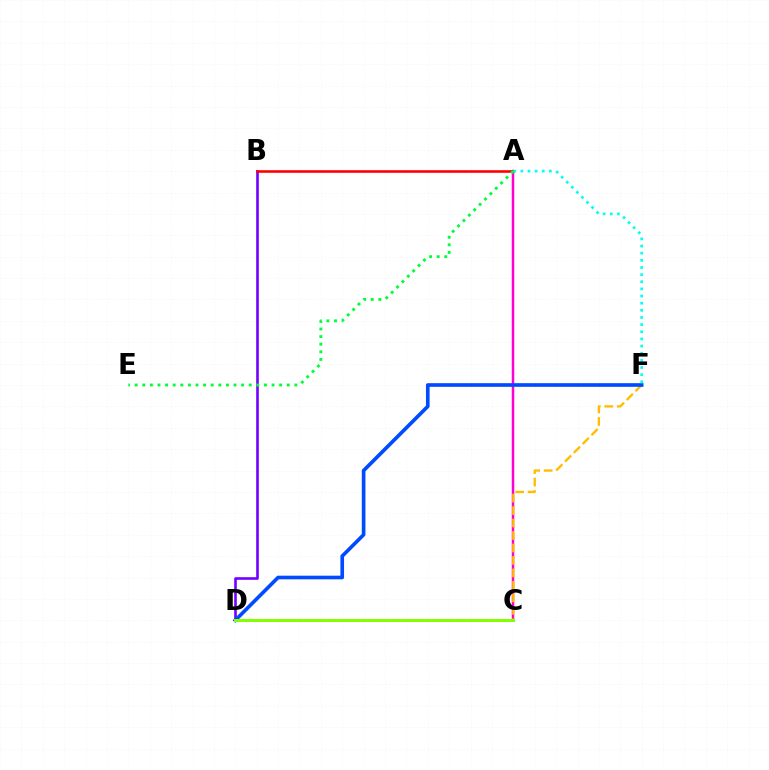{('B', 'D'): [{'color': '#7200ff', 'line_style': 'solid', 'thickness': 1.88}], ('A', 'C'): [{'color': '#ff00cf', 'line_style': 'solid', 'thickness': 1.79}], ('C', 'F'): [{'color': '#ffbd00', 'line_style': 'dashed', 'thickness': 1.69}], ('A', 'B'): [{'color': '#ff0000', 'line_style': 'solid', 'thickness': 1.88}], ('D', 'F'): [{'color': '#004bff', 'line_style': 'solid', 'thickness': 2.63}], ('C', 'D'): [{'color': '#84ff00', 'line_style': 'solid', 'thickness': 2.15}], ('A', 'F'): [{'color': '#00fff6', 'line_style': 'dotted', 'thickness': 1.94}], ('A', 'E'): [{'color': '#00ff39', 'line_style': 'dotted', 'thickness': 2.07}]}